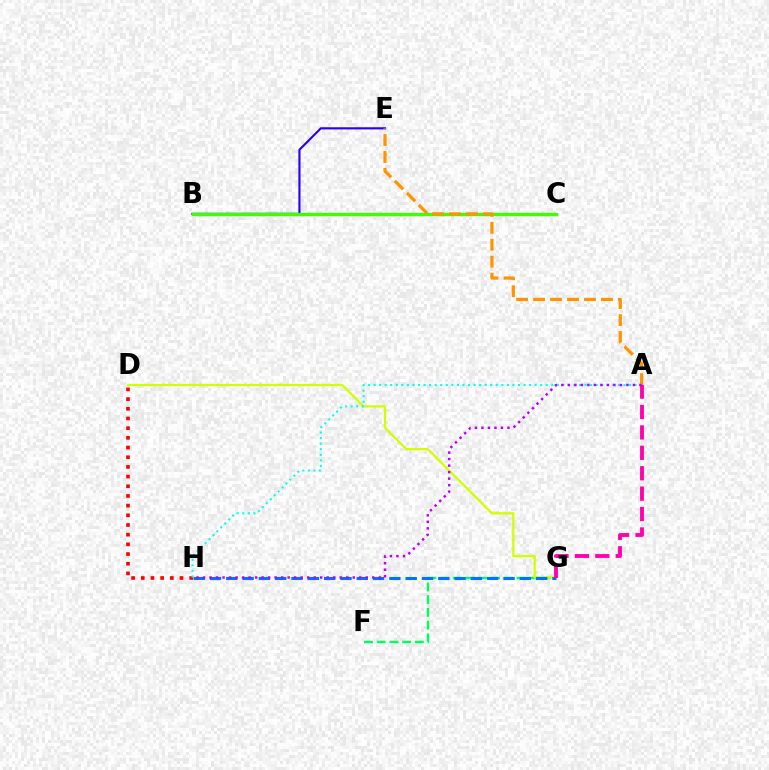{('B', 'E'): [{'color': '#2500ff', 'line_style': 'solid', 'thickness': 1.54}], ('D', 'H'): [{'color': '#ff0000', 'line_style': 'dotted', 'thickness': 2.63}], ('F', 'G'): [{'color': '#00ff5c', 'line_style': 'dashed', 'thickness': 1.73}], ('D', 'G'): [{'color': '#d1ff00', 'line_style': 'solid', 'thickness': 1.63}], ('G', 'H'): [{'color': '#0074ff', 'line_style': 'dashed', 'thickness': 2.22}], ('B', 'C'): [{'color': '#3dff00', 'line_style': 'solid', 'thickness': 2.44}], ('A', 'H'): [{'color': '#00fff6', 'line_style': 'dotted', 'thickness': 1.51}, {'color': '#b900ff', 'line_style': 'dotted', 'thickness': 1.77}], ('A', 'G'): [{'color': '#ff00ac', 'line_style': 'dashed', 'thickness': 2.77}], ('A', 'E'): [{'color': '#ff9400', 'line_style': 'dashed', 'thickness': 2.31}]}